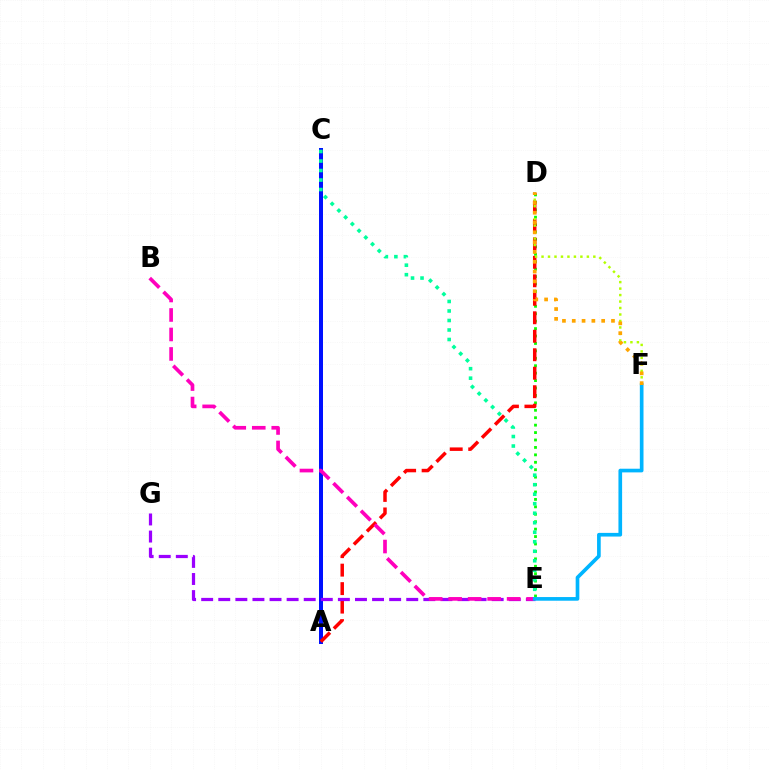{('A', 'C'): [{'color': '#0010ff', 'line_style': 'solid', 'thickness': 2.87}], ('D', 'E'): [{'color': '#08ff00', 'line_style': 'dotted', 'thickness': 2.02}], ('A', 'D'): [{'color': '#ff0000', 'line_style': 'dashed', 'thickness': 2.51}], ('C', 'E'): [{'color': '#00ff9d', 'line_style': 'dotted', 'thickness': 2.58}], ('D', 'F'): [{'color': '#b3ff00', 'line_style': 'dotted', 'thickness': 1.76}, {'color': '#ffa500', 'line_style': 'dotted', 'thickness': 2.66}], ('E', 'G'): [{'color': '#9b00ff', 'line_style': 'dashed', 'thickness': 2.32}], ('B', 'E'): [{'color': '#ff00bd', 'line_style': 'dashed', 'thickness': 2.65}], ('E', 'F'): [{'color': '#00b5ff', 'line_style': 'solid', 'thickness': 2.64}]}